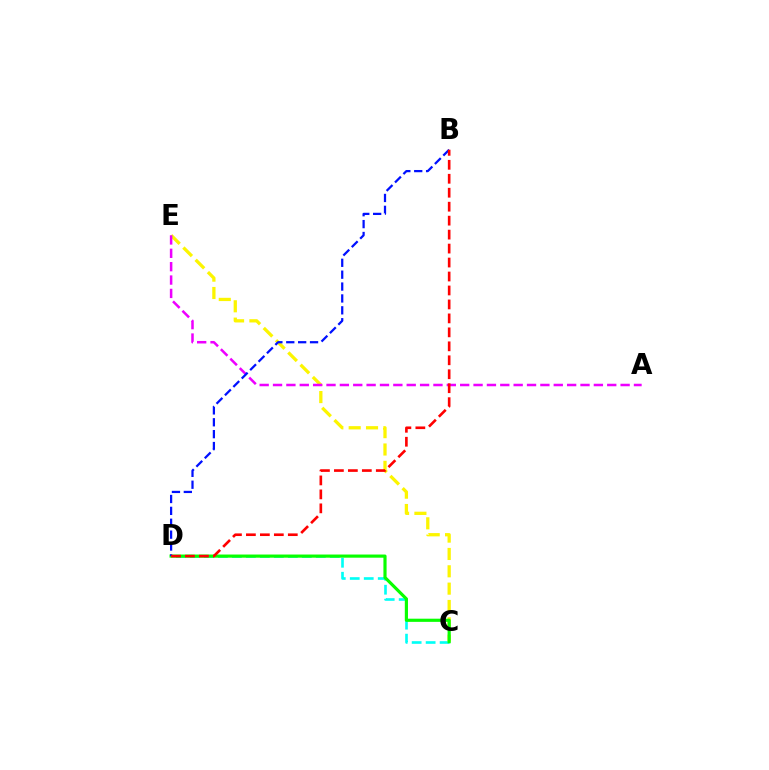{('C', 'D'): [{'color': '#00fff6', 'line_style': 'dashed', 'thickness': 1.9}, {'color': '#08ff00', 'line_style': 'solid', 'thickness': 2.28}], ('C', 'E'): [{'color': '#fcf500', 'line_style': 'dashed', 'thickness': 2.36}], ('A', 'E'): [{'color': '#ee00ff', 'line_style': 'dashed', 'thickness': 1.82}], ('B', 'D'): [{'color': '#0010ff', 'line_style': 'dashed', 'thickness': 1.61}, {'color': '#ff0000', 'line_style': 'dashed', 'thickness': 1.9}]}